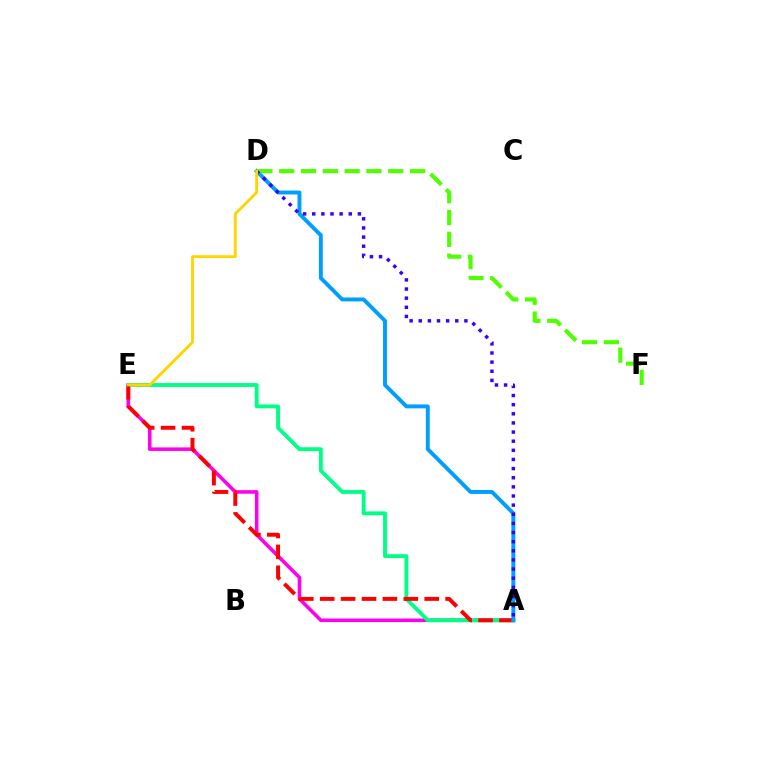{('A', 'E'): [{'color': '#ff00ed', 'line_style': 'solid', 'thickness': 2.57}, {'color': '#00ff86', 'line_style': 'solid', 'thickness': 2.78}, {'color': '#ff0000', 'line_style': 'dashed', 'thickness': 2.84}], ('A', 'D'): [{'color': '#009eff', 'line_style': 'solid', 'thickness': 2.82}, {'color': '#3700ff', 'line_style': 'dotted', 'thickness': 2.48}], ('D', 'F'): [{'color': '#4fff00', 'line_style': 'dashed', 'thickness': 2.96}], ('D', 'E'): [{'color': '#ffd500', 'line_style': 'solid', 'thickness': 2.06}]}